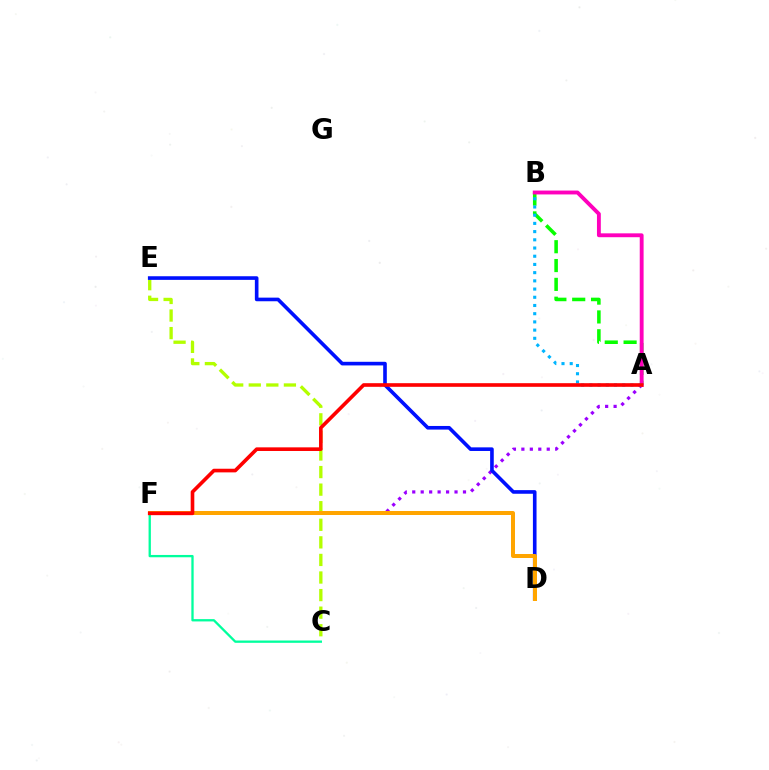{('C', 'E'): [{'color': '#b3ff00', 'line_style': 'dashed', 'thickness': 2.39}], ('C', 'F'): [{'color': '#00ff9d', 'line_style': 'solid', 'thickness': 1.66}], ('A', 'B'): [{'color': '#08ff00', 'line_style': 'dashed', 'thickness': 2.56}, {'color': '#ff00bd', 'line_style': 'solid', 'thickness': 2.78}, {'color': '#00b5ff', 'line_style': 'dotted', 'thickness': 2.23}], ('A', 'F'): [{'color': '#9b00ff', 'line_style': 'dotted', 'thickness': 2.3}, {'color': '#ff0000', 'line_style': 'solid', 'thickness': 2.62}], ('D', 'E'): [{'color': '#0010ff', 'line_style': 'solid', 'thickness': 2.61}], ('D', 'F'): [{'color': '#ffa500', 'line_style': 'solid', 'thickness': 2.87}]}